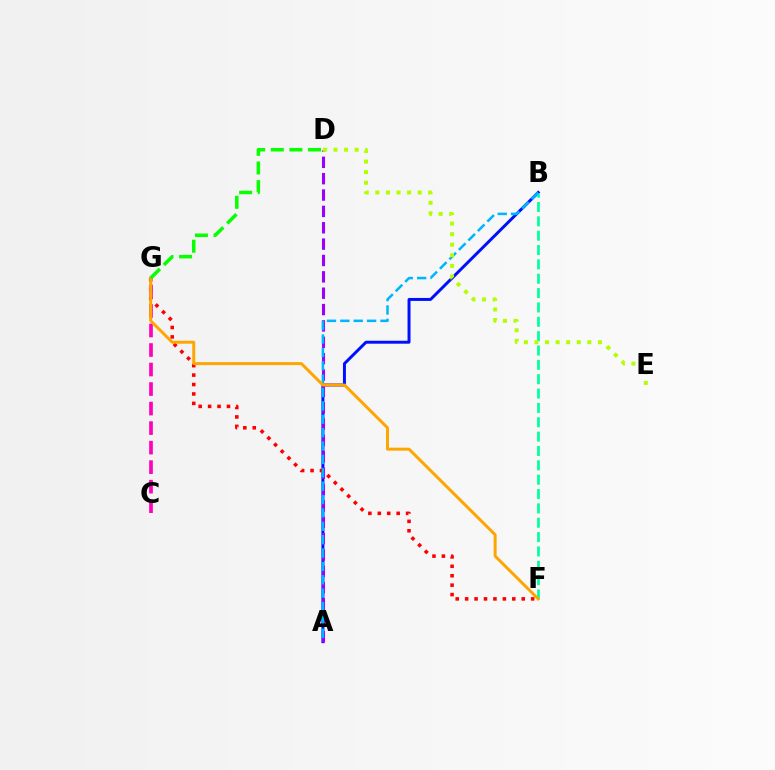{('A', 'B'): [{'color': '#0010ff', 'line_style': 'solid', 'thickness': 2.14}, {'color': '#00b5ff', 'line_style': 'dashed', 'thickness': 1.82}], ('F', 'G'): [{'color': '#ff0000', 'line_style': 'dotted', 'thickness': 2.56}, {'color': '#ffa500', 'line_style': 'solid', 'thickness': 2.14}], ('A', 'D'): [{'color': '#9b00ff', 'line_style': 'dashed', 'thickness': 2.22}], ('B', 'F'): [{'color': '#00ff9d', 'line_style': 'dashed', 'thickness': 1.95}], ('C', 'G'): [{'color': '#ff00bd', 'line_style': 'dashed', 'thickness': 2.65}], ('D', 'G'): [{'color': '#08ff00', 'line_style': 'dashed', 'thickness': 2.53}], ('D', 'E'): [{'color': '#b3ff00', 'line_style': 'dotted', 'thickness': 2.87}]}